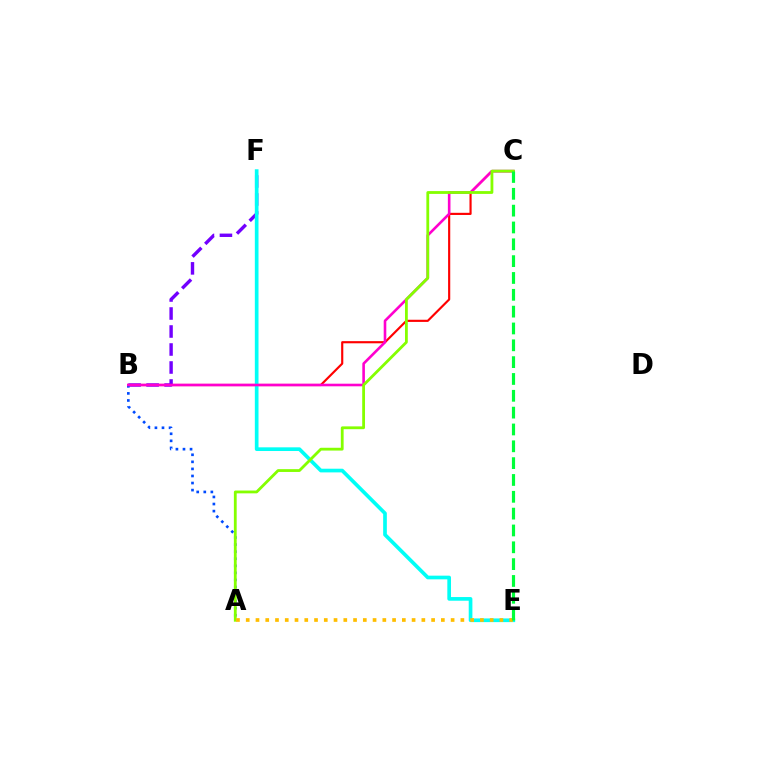{('B', 'C'): [{'color': '#ff0000', 'line_style': 'solid', 'thickness': 1.55}, {'color': '#ff00cf', 'line_style': 'solid', 'thickness': 1.88}], ('B', 'F'): [{'color': '#7200ff', 'line_style': 'dashed', 'thickness': 2.45}], ('E', 'F'): [{'color': '#00fff6', 'line_style': 'solid', 'thickness': 2.65}], ('A', 'B'): [{'color': '#004bff', 'line_style': 'dotted', 'thickness': 1.92}], ('A', 'C'): [{'color': '#84ff00', 'line_style': 'solid', 'thickness': 2.02}], ('A', 'E'): [{'color': '#ffbd00', 'line_style': 'dotted', 'thickness': 2.65}], ('C', 'E'): [{'color': '#00ff39', 'line_style': 'dashed', 'thickness': 2.29}]}